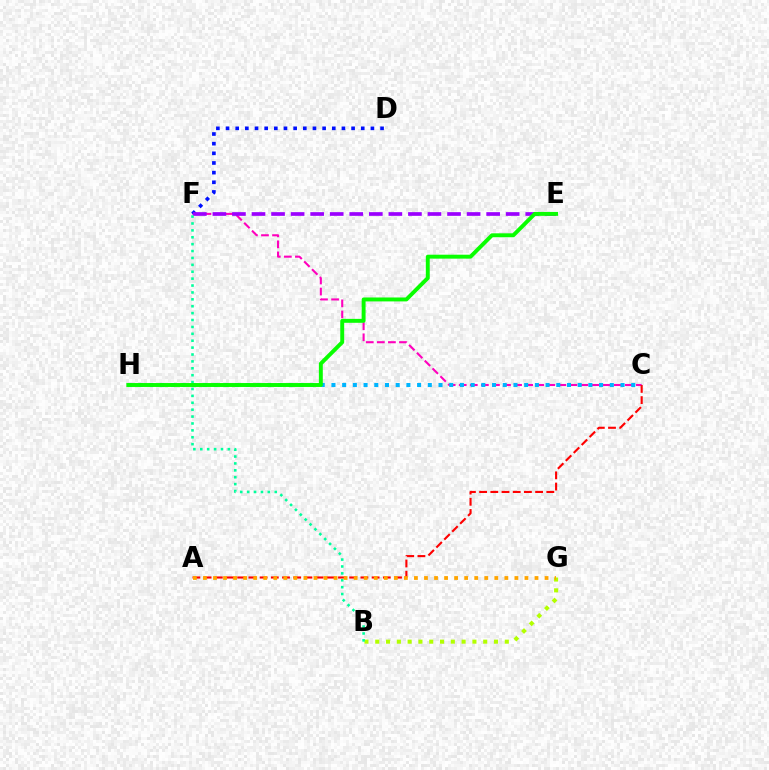{('C', 'F'): [{'color': '#ff00bd', 'line_style': 'dashed', 'thickness': 1.5}], ('B', 'G'): [{'color': '#b3ff00', 'line_style': 'dotted', 'thickness': 2.93}], ('D', 'F'): [{'color': '#0010ff', 'line_style': 'dotted', 'thickness': 2.62}], ('E', 'F'): [{'color': '#9b00ff', 'line_style': 'dashed', 'thickness': 2.66}], ('A', 'C'): [{'color': '#ff0000', 'line_style': 'dashed', 'thickness': 1.52}], ('B', 'F'): [{'color': '#00ff9d', 'line_style': 'dotted', 'thickness': 1.87}], ('A', 'G'): [{'color': '#ffa500', 'line_style': 'dotted', 'thickness': 2.73}], ('C', 'H'): [{'color': '#00b5ff', 'line_style': 'dotted', 'thickness': 2.91}], ('E', 'H'): [{'color': '#08ff00', 'line_style': 'solid', 'thickness': 2.82}]}